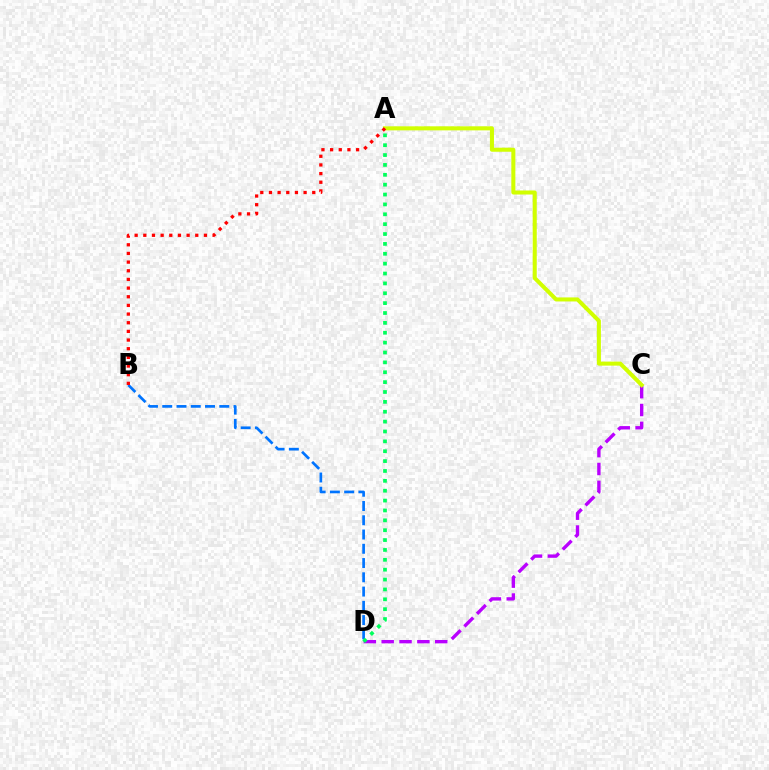{('C', 'D'): [{'color': '#b900ff', 'line_style': 'dashed', 'thickness': 2.42}], ('A', 'C'): [{'color': '#d1ff00', 'line_style': 'solid', 'thickness': 2.91}], ('B', 'D'): [{'color': '#0074ff', 'line_style': 'dashed', 'thickness': 1.94}], ('A', 'D'): [{'color': '#00ff5c', 'line_style': 'dotted', 'thickness': 2.68}], ('A', 'B'): [{'color': '#ff0000', 'line_style': 'dotted', 'thickness': 2.35}]}